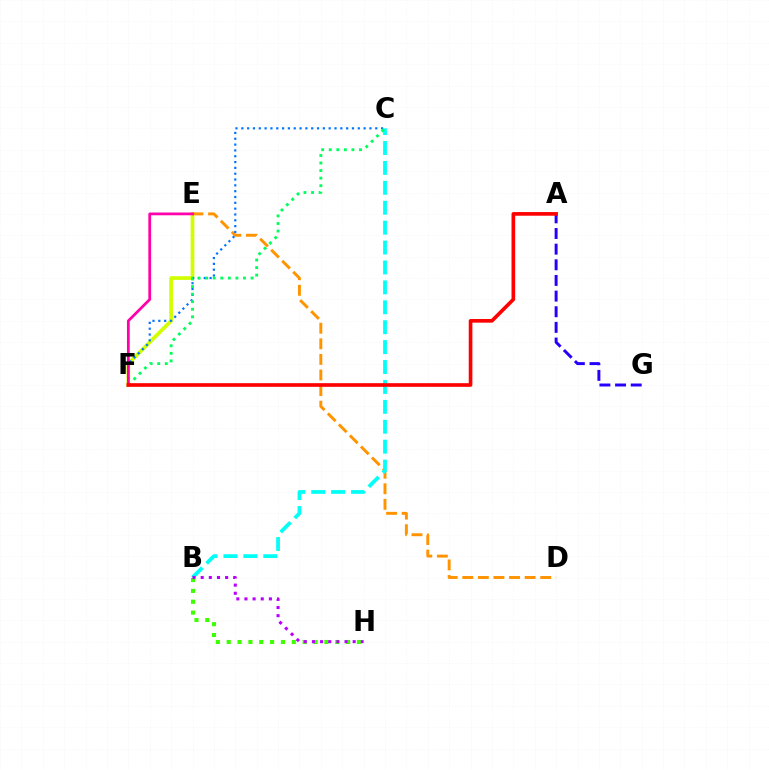{('E', 'F'): [{'color': '#d1ff00', 'line_style': 'solid', 'thickness': 2.66}, {'color': '#ff00ac', 'line_style': 'solid', 'thickness': 1.98}], ('D', 'E'): [{'color': '#ff9400', 'line_style': 'dashed', 'thickness': 2.12}], ('B', 'C'): [{'color': '#00fff6', 'line_style': 'dashed', 'thickness': 2.71}], ('A', 'G'): [{'color': '#2500ff', 'line_style': 'dashed', 'thickness': 2.13}], ('C', 'F'): [{'color': '#0074ff', 'line_style': 'dotted', 'thickness': 1.58}, {'color': '#00ff5c', 'line_style': 'dotted', 'thickness': 2.05}], ('B', 'H'): [{'color': '#3dff00', 'line_style': 'dotted', 'thickness': 2.95}, {'color': '#b900ff', 'line_style': 'dotted', 'thickness': 2.21}], ('A', 'F'): [{'color': '#ff0000', 'line_style': 'solid', 'thickness': 2.62}]}